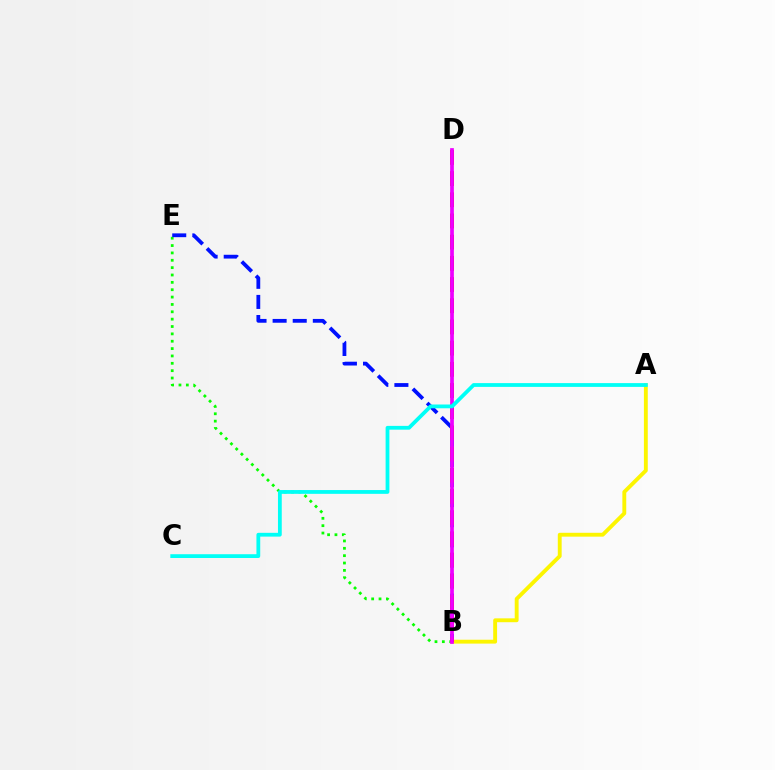{('A', 'B'): [{'color': '#fcf500', 'line_style': 'solid', 'thickness': 2.79}], ('B', 'E'): [{'color': '#08ff00', 'line_style': 'dotted', 'thickness': 2.0}, {'color': '#0010ff', 'line_style': 'dashed', 'thickness': 2.73}], ('B', 'D'): [{'color': '#ff0000', 'line_style': 'dashed', 'thickness': 2.88}, {'color': '#ee00ff', 'line_style': 'solid', 'thickness': 2.68}], ('A', 'C'): [{'color': '#00fff6', 'line_style': 'solid', 'thickness': 2.73}]}